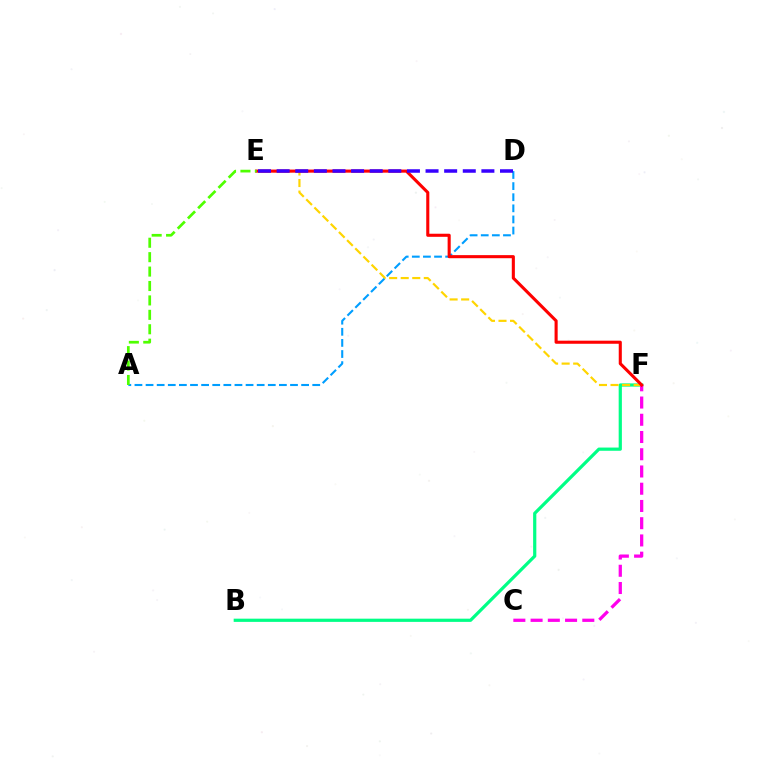{('B', 'F'): [{'color': '#00ff86', 'line_style': 'solid', 'thickness': 2.31}], ('E', 'F'): [{'color': '#ffd500', 'line_style': 'dashed', 'thickness': 1.57}, {'color': '#ff0000', 'line_style': 'solid', 'thickness': 2.22}], ('C', 'F'): [{'color': '#ff00ed', 'line_style': 'dashed', 'thickness': 2.34}], ('A', 'D'): [{'color': '#009eff', 'line_style': 'dashed', 'thickness': 1.51}], ('D', 'E'): [{'color': '#3700ff', 'line_style': 'dashed', 'thickness': 2.53}], ('A', 'E'): [{'color': '#4fff00', 'line_style': 'dashed', 'thickness': 1.96}]}